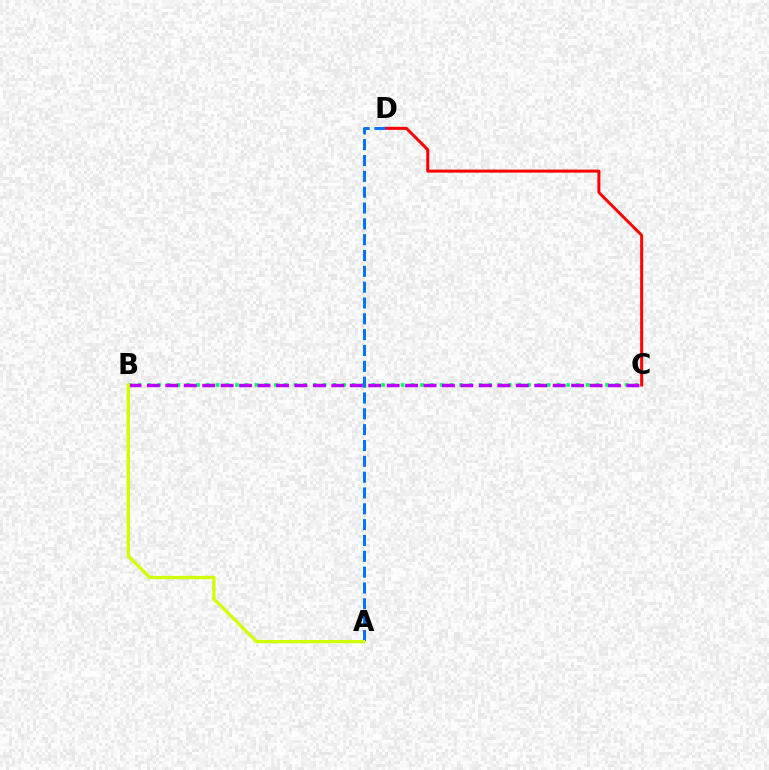{('B', 'C'): [{'color': '#00ff5c', 'line_style': 'dotted', 'thickness': 2.65}, {'color': '#b900ff', 'line_style': 'dashed', 'thickness': 2.51}], ('C', 'D'): [{'color': '#ff0000', 'line_style': 'solid', 'thickness': 2.17}], ('A', 'D'): [{'color': '#0074ff', 'line_style': 'dashed', 'thickness': 2.15}], ('A', 'B'): [{'color': '#d1ff00', 'line_style': 'solid', 'thickness': 2.39}]}